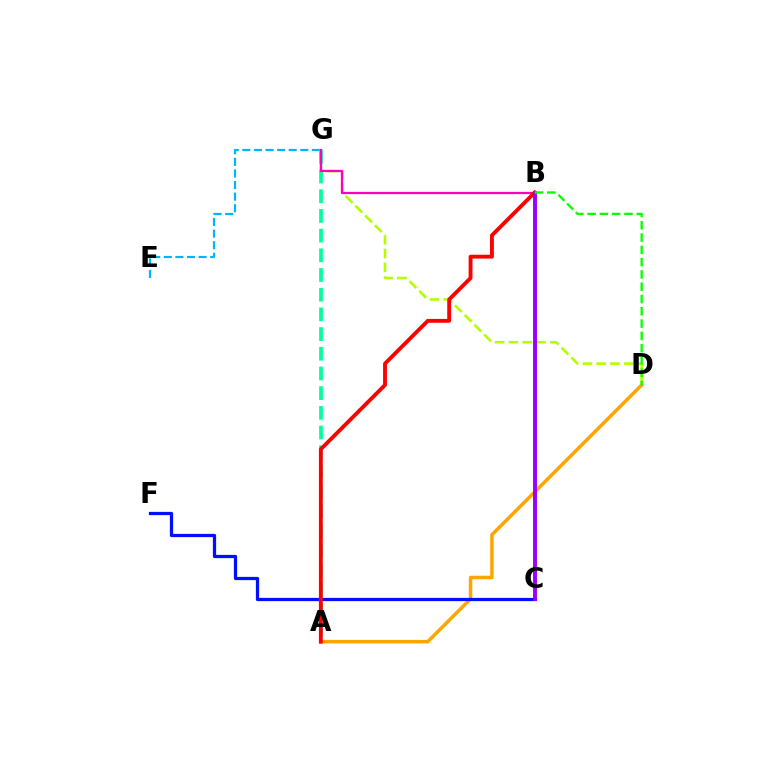{('A', 'D'): [{'color': '#ffa500', 'line_style': 'solid', 'thickness': 2.52}], ('D', 'G'): [{'color': '#b3ff00', 'line_style': 'dashed', 'thickness': 1.88}], ('E', 'G'): [{'color': '#00b5ff', 'line_style': 'dashed', 'thickness': 1.58}], ('A', 'G'): [{'color': '#00ff9d', 'line_style': 'dashed', 'thickness': 2.67}], ('B', 'G'): [{'color': '#ff00bd', 'line_style': 'solid', 'thickness': 1.62}], ('C', 'F'): [{'color': '#0010ff', 'line_style': 'solid', 'thickness': 2.33}], ('A', 'B'): [{'color': '#ff0000', 'line_style': 'solid', 'thickness': 2.78}], ('B', 'C'): [{'color': '#9b00ff', 'line_style': 'solid', 'thickness': 2.82}], ('B', 'D'): [{'color': '#08ff00', 'line_style': 'dashed', 'thickness': 1.67}]}